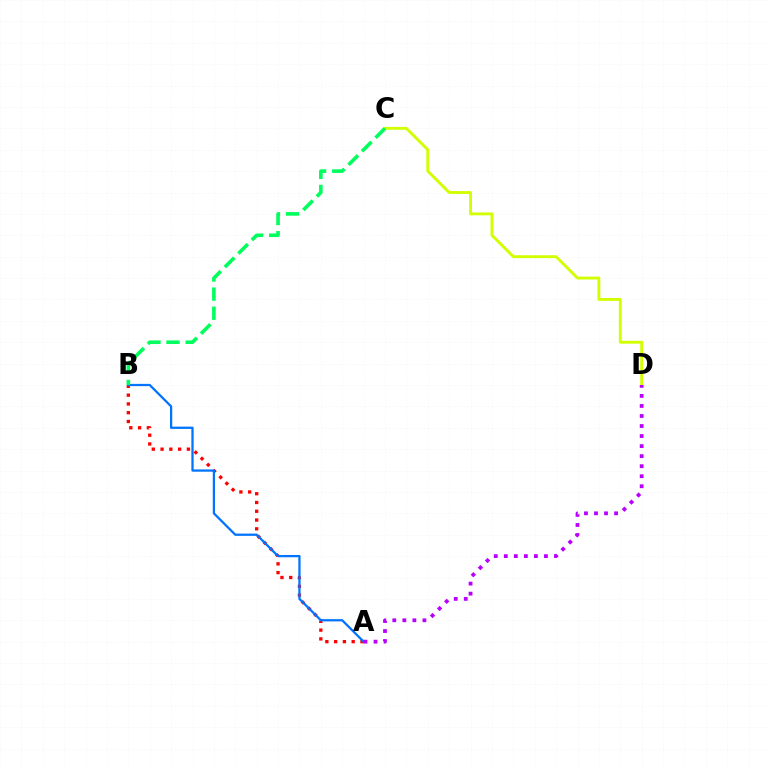{('A', 'B'): [{'color': '#ff0000', 'line_style': 'dotted', 'thickness': 2.38}, {'color': '#0074ff', 'line_style': 'solid', 'thickness': 1.63}], ('C', 'D'): [{'color': '#d1ff00', 'line_style': 'solid', 'thickness': 2.07}], ('B', 'C'): [{'color': '#00ff5c', 'line_style': 'dashed', 'thickness': 2.6}], ('A', 'D'): [{'color': '#b900ff', 'line_style': 'dotted', 'thickness': 2.73}]}